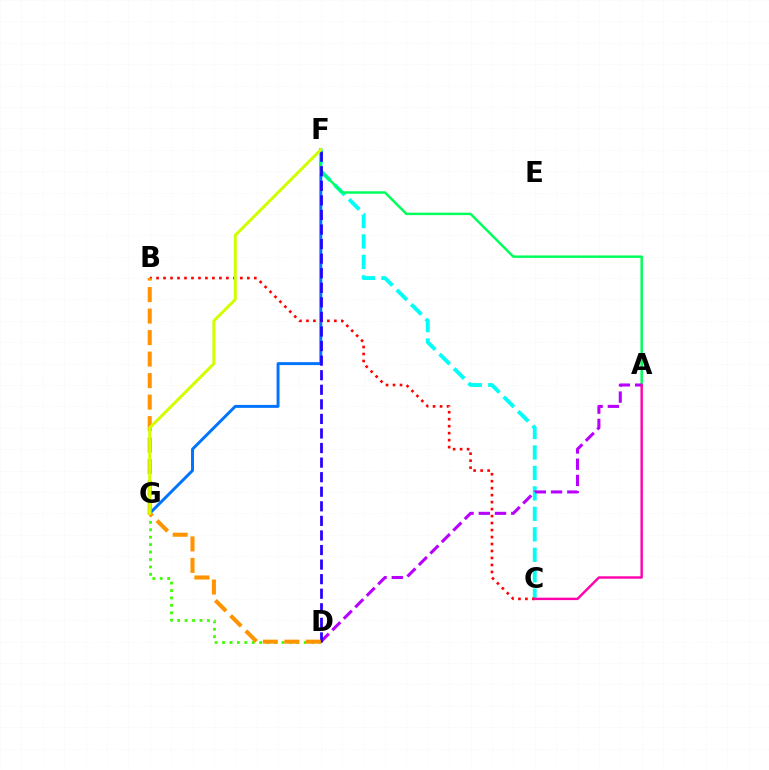{('F', 'G'): [{'color': '#0074ff', 'line_style': 'solid', 'thickness': 2.13}, {'color': '#d1ff00', 'line_style': 'solid', 'thickness': 2.14}], ('C', 'F'): [{'color': '#00fff6', 'line_style': 'dashed', 'thickness': 2.78}], ('A', 'F'): [{'color': '#00ff5c', 'line_style': 'solid', 'thickness': 1.78}], ('D', 'G'): [{'color': '#3dff00', 'line_style': 'dotted', 'thickness': 2.02}], ('B', 'C'): [{'color': '#ff0000', 'line_style': 'dotted', 'thickness': 1.9}], ('A', 'D'): [{'color': '#b900ff', 'line_style': 'dashed', 'thickness': 2.2}], ('D', 'F'): [{'color': '#2500ff', 'line_style': 'dashed', 'thickness': 1.98}], ('B', 'D'): [{'color': '#ff9400', 'line_style': 'dashed', 'thickness': 2.92}], ('A', 'C'): [{'color': '#ff00ac', 'line_style': 'solid', 'thickness': 1.74}]}